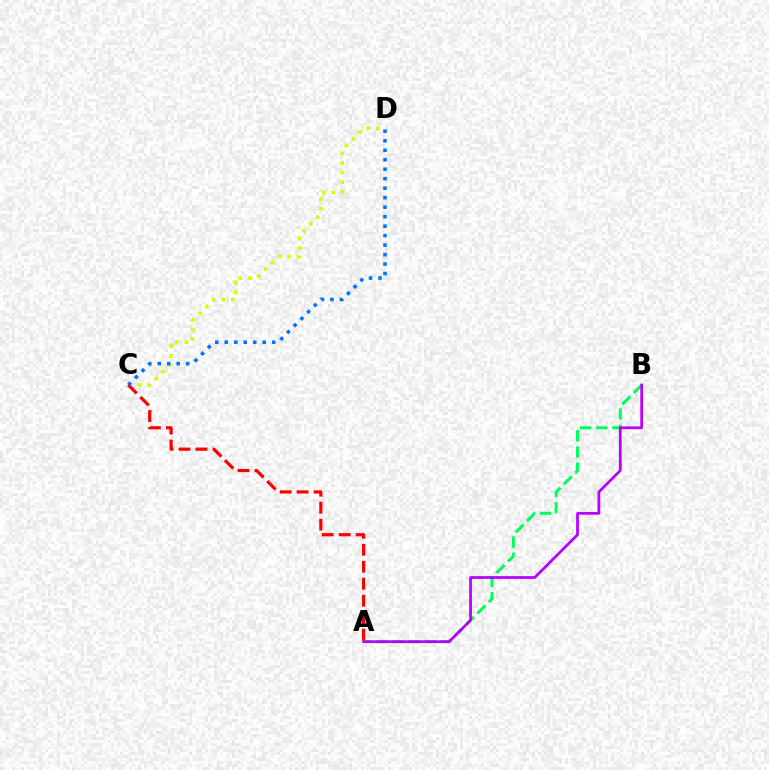{('C', 'D'): [{'color': '#d1ff00', 'line_style': 'dotted', 'thickness': 2.61}, {'color': '#0074ff', 'line_style': 'dotted', 'thickness': 2.58}], ('A', 'B'): [{'color': '#00ff5c', 'line_style': 'dashed', 'thickness': 2.19}, {'color': '#b900ff', 'line_style': 'solid', 'thickness': 1.98}], ('A', 'C'): [{'color': '#ff0000', 'line_style': 'dashed', 'thickness': 2.31}]}